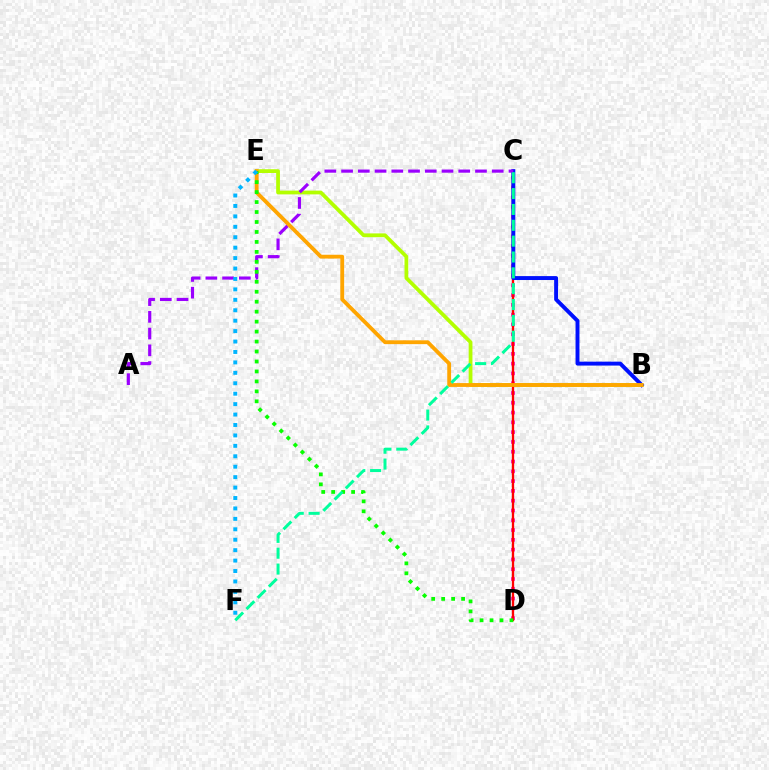{('C', 'D'): [{'color': '#ff00bd', 'line_style': 'dotted', 'thickness': 2.66}, {'color': '#ff0000', 'line_style': 'solid', 'thickness': 1.67}], ('B', 'E'): [{'color': '#b3ff00', 'line_style': 'solid', 'thickness': 2.71}, {'color': '#ffa500', 'line_style': 'solid', 'thickness': 2.76}], ('B', 'C'): [{'color': '#0010ff', 'line_style': 'solid', 'thickness': 2.83}], ('A', 'C'): [{'color': '#9b00ff', 'line_style': 'dashed', 'thickness': 2.27}], ('D', 'E'): [{'color': '#08ff00', 'line_style': 'dotted', 'thickness': 2.71}], ('E', 'F'): [{'color': '#00b5ff', 'line_style': 'dotted', 'thickness': 2.83}], ('C', 'F'): [{'color': '#00ff9d', 'line_style': 'dashed', 'thickness': 2.15}]}